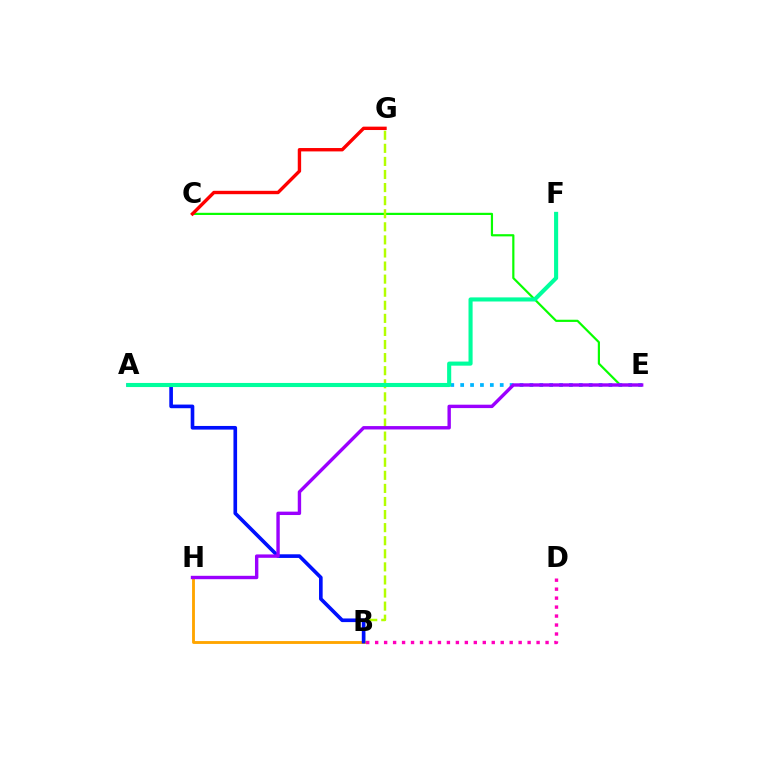{('B', 'D'): [{'color': '#ff00bd', 'line_style': 'dotted', 'thickness': 2.44}], ('B', 'H'): [{'color': '#ffa500', 'line_style': 'solid', 'thickness': 2.06}], ('C', 'E'): [{'color': '#08ff00', 'line_style': 'solid', 'thickness': 1.58}], ('C', 'G'): [{'color': '#ff0000', 'line_style': 'solid', 'thickness': 2.43}], ('A', 'E'): [{'color': '#00b5ff', 'line_style': 'dotted', 'thickness': 2.69}], ('B', 'G'): [{'color': '#b3ff00', 'line_style': 'dashed', 'thickness': 1.78}], ('A', 'B'): [{'color': '#0010ff', 'line_style': 'solid', 'thickness': 2.62}], ('A', 'F'): [{'color': '#00ff9d', 'line_style': 'solid', 'thickness': 2.95}], ('E', 'H'): [{'color': '#9b00ff', 'line_style': 'solid', 'thickness': 2.44}]}